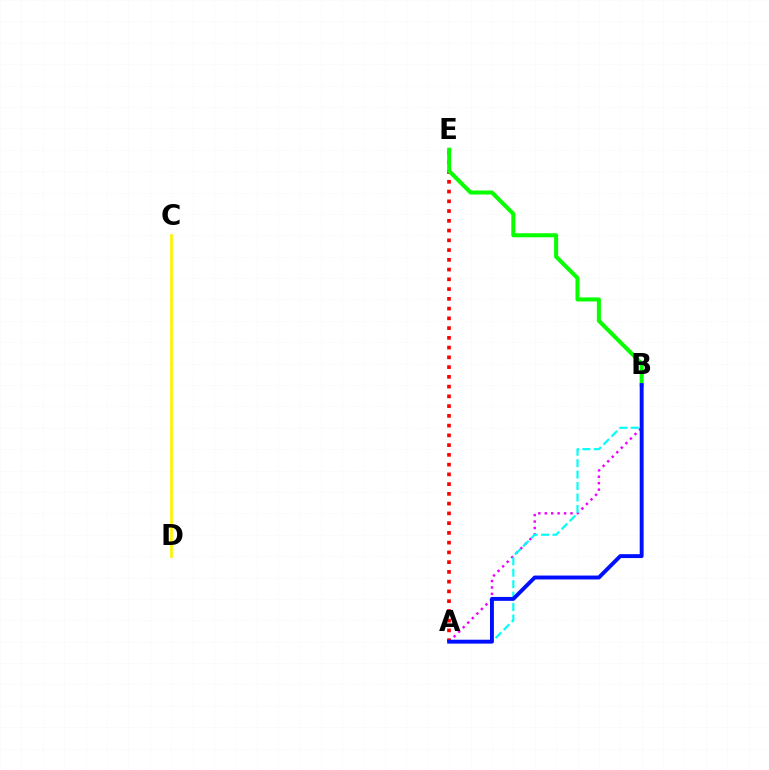{('A', 'B'): [{'color': '#ee00ff', 'line_style': 'dotted', 'thickness': 1.75}, {'color': '#00fff6', 'line_style': 'dashed', 'thickness': 1.55}, {'color': '#0010ff', 'line_style': 'solid', 'thickness': 2.81}], ('C', 'D'): [{'color': '#fcf500', 'line_style': 'solid', 'thickness': 1.94}], ('A', 'E'): [{'color': '#ff0000', 'line_style': 'dotted', 'thickness': 2.65}], ('B', 'E'): [{'color': '#08ff00', 'line_style': 'solid', 'thickness': 2.91}]}